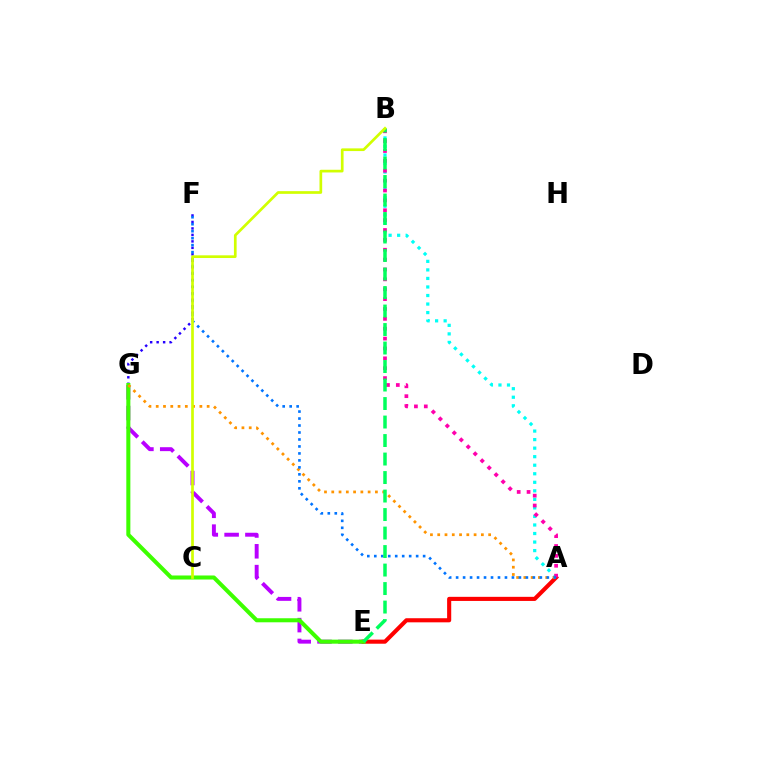{('E', 'G'): [{'color': '#b900ff', 'line_style': 'dashed', 'thickness': 2.83}, {'color': '#3dff00', 'line_style': 'solid', 'thickness': 2.91}], ('A', 'B'): [{'color': '#00fff6', 'line_style': 'dotted', 'thickness': 2.32}, {'color': '#ff00ac', 'line_style': 'dotted', 'thickness': 2.68}], ('A', 'E'): [{'color': '#ff0000', 'line_style': 'solid', 'thickness': 2.95}], ('F', 'G'): [{'color': '#2500ff', 'line_style': 'dotted', 'thickness': 1.76}], ('A', 'G'): [{'color': '#ff9400', 'line_style': 'dotted', 'thickness': 1.98}], ('A', 'F'): [{'color': '#0074ff', 'line_style': 'dotted', 'thickness': 1.9}], ('B', 'E'): [{'color': '#00ff5c', 'line_style': 'dashed', 'thickness': 2.51}], ('B', 'C'): [{'color': '#d1ff00', 'line_style': 'solid', 'thickness': 1.94}]}